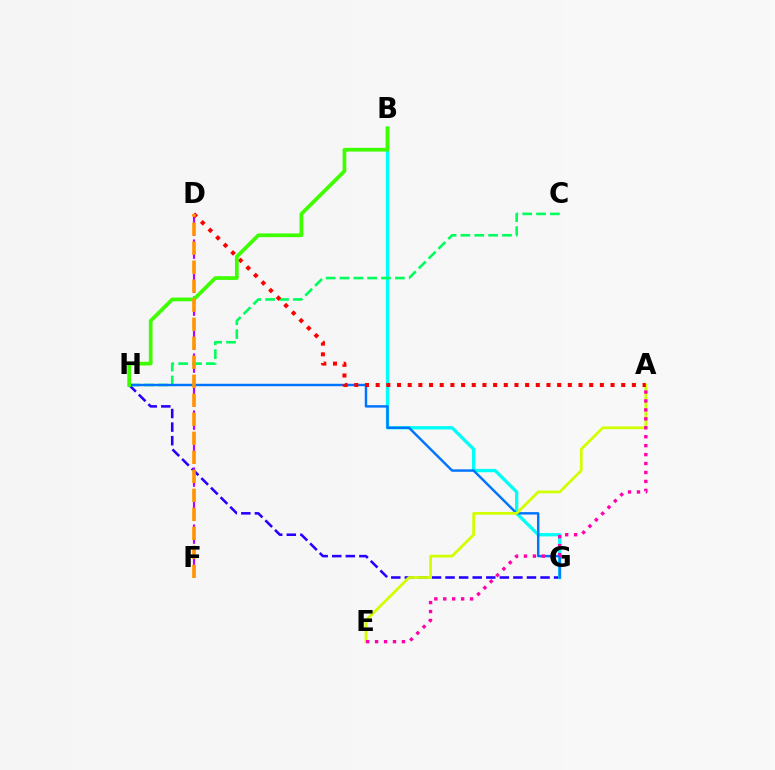{('G', 'H'): [{'color': '#2500ff', 'line_style': 'dashed', 'thickness': 1.84}, {'color': '#0074ff', 'line_style': 'solid', 'thickness': 1.75}], ('B', 'G'): [{'color': '#00fff6', 'line_style': 'solid', 'thickness': 2.37}], ('D', 'F'): [{'color': '#b900ff', 'line_style': 'dashed', 'thickness': 1.55}, {'color': '#ff9400', 'line_style': 'dashed', 'thickness': 2.58}], ('C', 'H'): [{'color': '#00ff5c', 'line_style': 'dashed', 'thickness': 1.88}], ('A', 'E'): [{'color': '#d1ff00', 'line_style': 'solid', 'thickness': 1.98}, {'color': '#ff00ac', 'line_style': 'dotted', 'thickness': 2.43}], ('A', 'D'): [{'color': '#ff0000', 'line_style': 'dotted', 'thickness': 2.9}], ('B', 'H'): [{'color': '#3dff00', 'line_style': 'solid', 'thickness': 2.67}]}